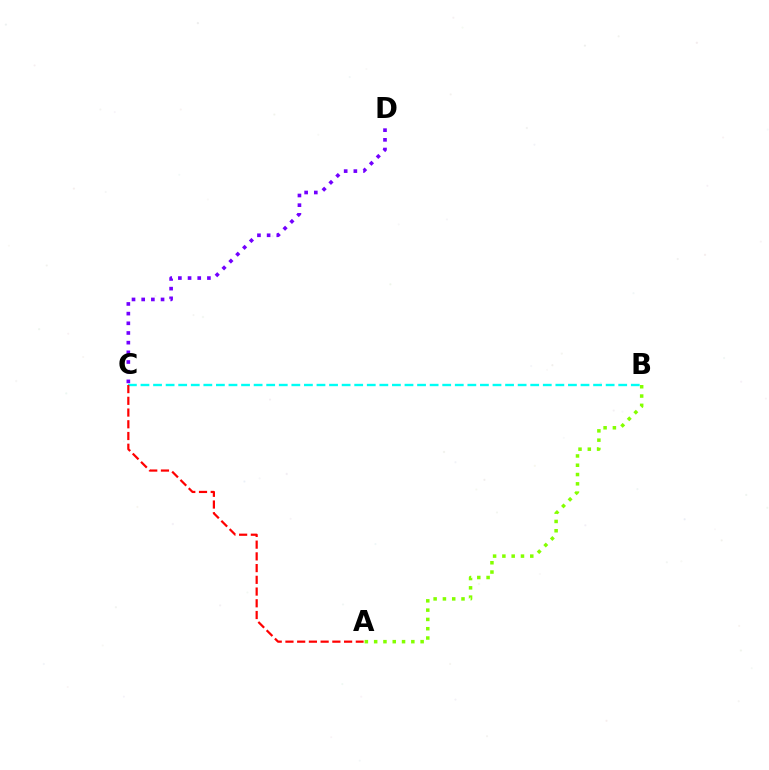{('A', 'B'): [{'color': '#84ff00', 'line_style': 'dotted', 'thickness': 2.53}], ('B', 'C'): [{'color': '#00fff6', 'line_style': 'dashed', 'thickness': 1.71}], ('A', 'C'): [{'color': '#ff0000', 'line_style': 'dashed', 'thickness': 1.59}], ('C', 'D'): [{'color': '#7200ff', 'line_style': 'dotted', 'thickness': 2.63}]}